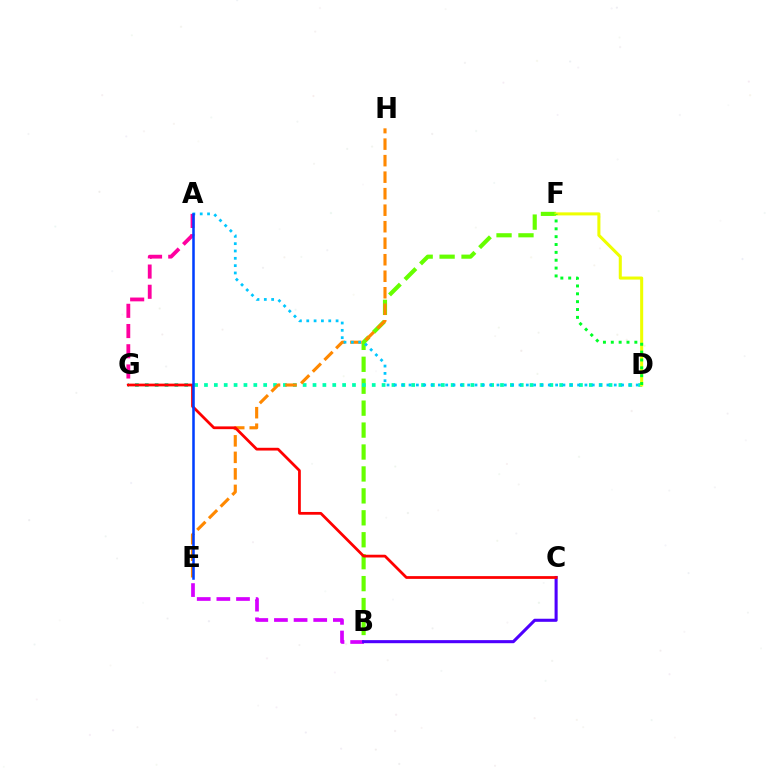{('A', 'G'): [{'color': '#ff00a0', 'line_style': 'dashed', 'thickness': 2.75}], ('B', 'F'): [{'color': '#66ff00', 'line_style': 'dashed', 'thickness': 2.98}], ('D', 'G'): [{'color': '#00ffaf', 'line_style': 'dotted', 'thickness': 2.68}], ('E', 'H'): [{'color': '#ff8800', 'line_style': 'dashed', 'thickness': 2.24}], ('B', 'E'): [{'color': '#d600ff', 'line_style': 'dashed', 'thickness': 2.67}], ('D', 'F'): [{'color': '#eeff00', 'line_style': 'solid', 'thickness': 2.2}, {'color': '#00ff27', 'line_style': 'dotted', 'thickness': 2.13}], ('B', 'C'): [{'color': '#4f00ff', 'line_style': 'solid', 'thickness': 2.21}], ('A', 'D'): [{'color': '#00c7ff', 'line_style': 'dotted', 'thickness': 1.99}], ('C', 'G'): [{'color': '#ff0000', 'line_style': 'solid', 'thickness': 1.99}], ('A', 'E'): [{'color': '#003fff', 'line_style': 'solid', 'thickness': 1.83}]}